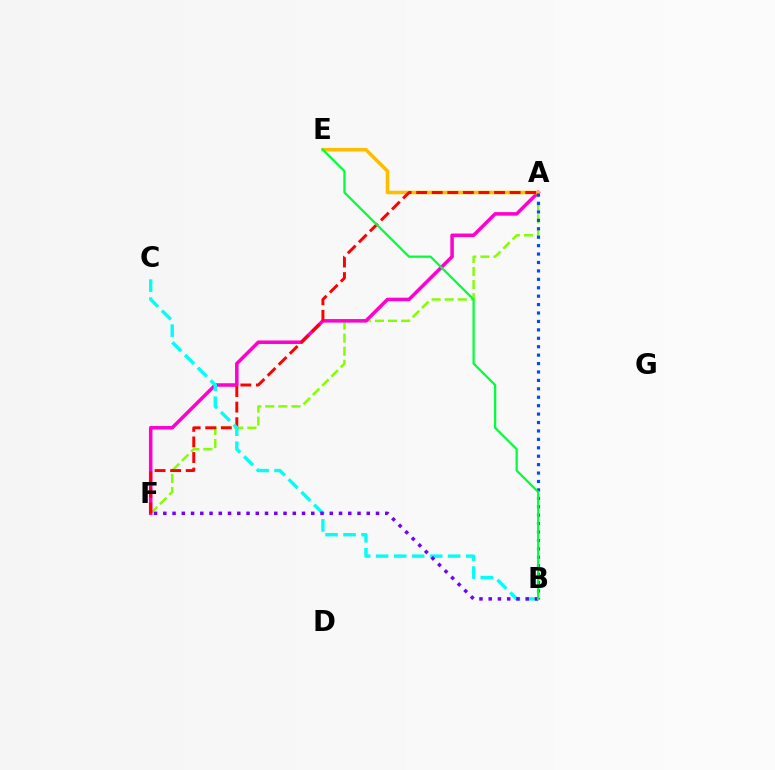{('A', 'F'): [{'color': '#84ff00', 'line_style': 'dashed', 'thickness': 1.78}, {'color': '#ff00cf', 'line_style': 'solid', 'thickness': 2.53}, {'color': '#ff0000', 'line_style': 'dashed', 'thickness': 2.12}], ('A', 'E'): [{'color': '#ffbd00', 'line_style': 'solid', 'thickness': 2.56}], ('A', 'B'): [{'color': '#004bff', 'line_style': 'dotted', 'thickness': 2.29}], ('B', 'C'): [{'color': '#00fff6', 'line_style': 'dashed', 'thickness': 2.45}], ('B', 'F'): [{'color': '#7200ff', 'line_style': 'dotted', 'thickness': 2.51}], ('B', 'E'): [{'color': '#00ff39', 'line_style': 'solid', 'thickness': 1.62}]}